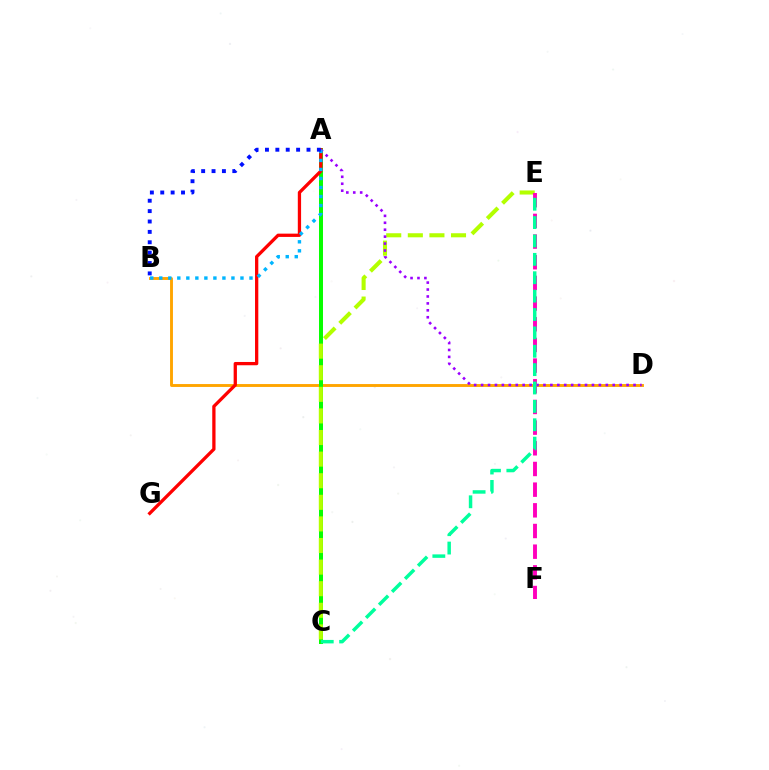{('B', 'D'): [{'color': '#ffa500', 'line_style': 'solid', 'thickness': 2.08}], ('A', 'C'): [{'color': '#08ff00', 'line_style': 'solid', 'thickness': 2.87}], ('C', 'E'): [{'color': '#b3ff00', 'line_style': 'dashed', 'thickness': 2.93}, {'color': '#00ff9d', 'line_style': 'dashed', 'thickness': 2.5}], ('A', 'G'): [{'color': '#ff0000', 'line_style': 'solid', 'thickness': 2.36}], ('A', 'D'): [{'color': '#9b00ff', 'line_style': 'dotted', 'thickness': 1.88}], ('A', 'B'): [{'color': '#00b5ff', 'line_style': 'dotted', 'thickness': 2.45}, {'color': '#0010ff', 'line_style': 'dotted', 'thickness': 2.82}], ('E', 'F'): [{'color': '#ff00bd', 'line_style': 'dashed', 'thickness': 2.81}]}